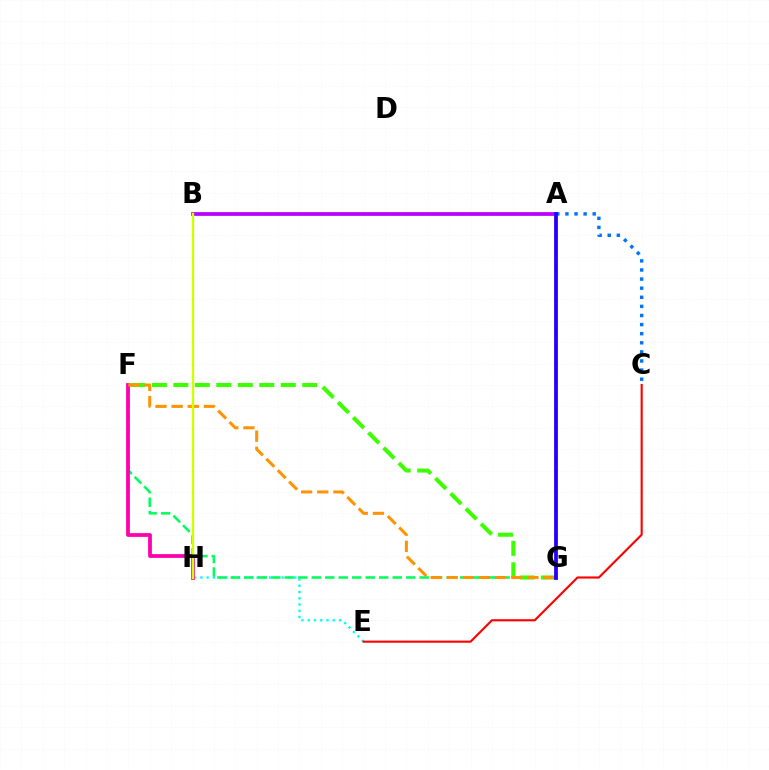{('E', 'H'): [{'color': '#00fff6', 'line_style': 'dotted', 'thickness': 1.7}], ('A', 'B'): [{'color': '#b900ff', 'line_style': 'solid', 'thickness': 2.69}], ('C', 'E'): [{'color': '#ff0000', 'line_style': 'solid', 'thickness': 1.53}], ('F', 'G'): [{'color': '#00ff5c', 'line_style': 'dashed', 'thickness': 1.83}, {'color': '#3dff00', 'line_style': 'dashed', 'thickness': 2.92}, {'color': '#ff9400', 'line_style': 'dashed', 'thickness': 2.19}], ('F', 'H'): [{'color': '#ff00ac', 'line_style': 'solid', 'thickness': 2.71}], ('A', 'C'): [{'color': '#0074ff', 'line_style': 'dotted', 'thickness': 2.47}], ('B', 'H'): [{'color': '#d1ff00', 'line_style': 'solid', 'thickness': 1.69}], ('A', 'G'): [{'color': '#2500ff', 'line_style': 'solid', 'thickness': 2.73}]}